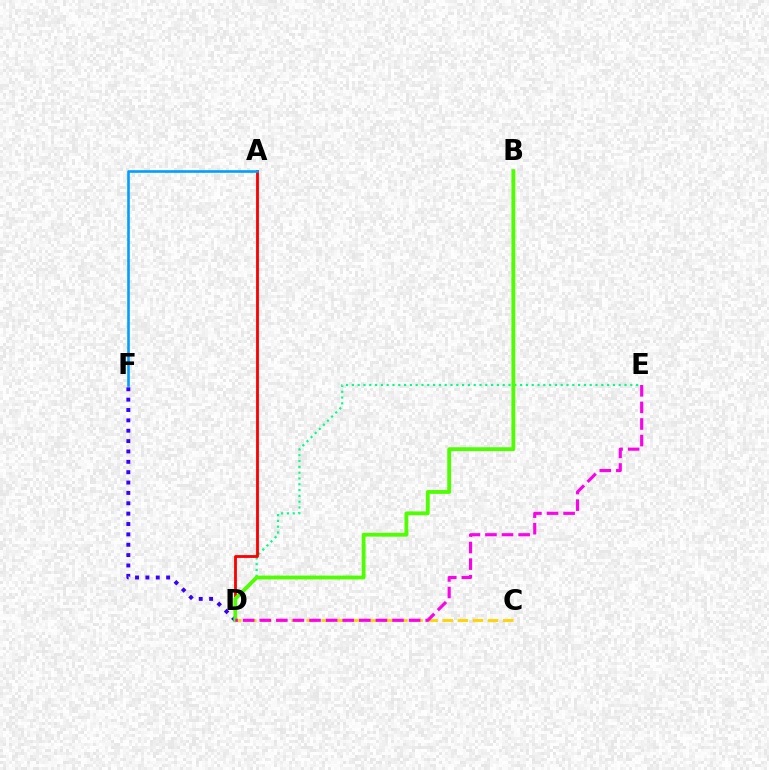{('D', 'E'): [{'color': '#00ff86', 'line_style': 'dotted', 'thickness': 1.58}, {'color': '#ff00ed', 'line_style': 'dashed', 'thickness': 2.25}], ('D', 'F'): [{'color': '#3700ff', 'line_style': 'dotted', 'thickness': 2.82}], ('A', 'D'): [{'color': '#ff0000', 'line_style': 'solid', 'thickness': 2.03}], ('B', 'D'): [{'color': '#4fff00', 'line_style': 'solid', 'thickness': 2.76}], ('A', 'F'): [{'color': '#009eff', 'line_style': 'solid', 'thickness': 1.88}], ('C', 'D'): [{'color': '#ffd500', 'line_style': 'dashed', 'thickness': 2.05}]}